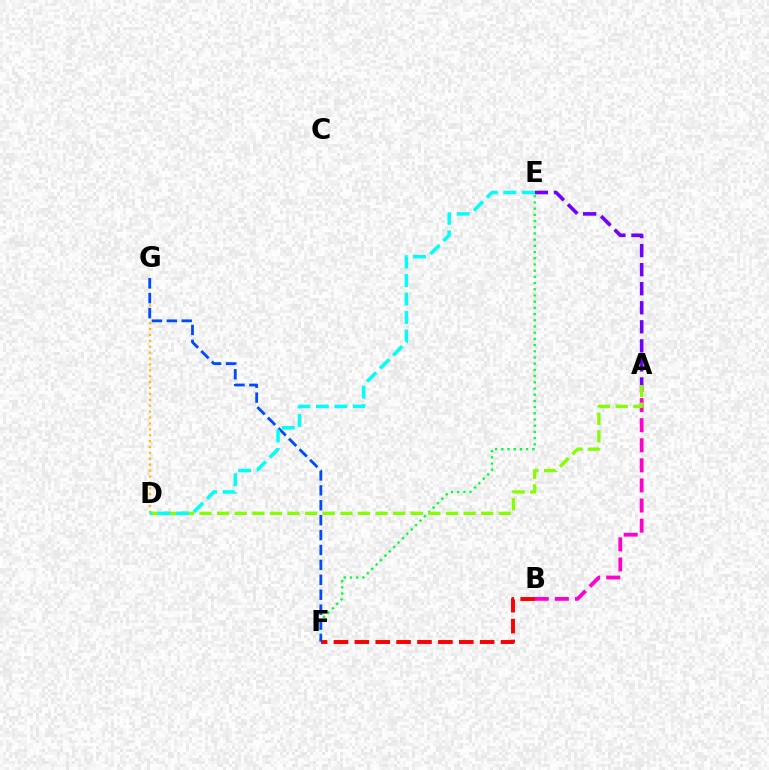{('E', 'F'): [{'color': '#00ff39', 'line_style': 'dotted', 'thickness': 1.68}], ('A', 'B'): [{'color': '#ff00cf', 'line_style': 'dashed', 'thickness': 2.73}], ('D', 'G'): [{'color': '#ffbd00', 'line_style': 'dotted', 'thickness': 1.6}], ('A', 'E'): [{'color': '#7200ff', 'line_style': 'dashed', 'thickness': 2.59}], ('A', 'D'): [{'color': '#84ff00', 'line_style': 'dashed', 'thickness': 2.39}], ('B', 'F'): [{'color': '#ff0000', 'line_style': 'dashed', 'thickness': 2.84}], ('F', 'G'): [{'color': '#004bff', 'line_style': 'dashed', 'thickness': 2.03}], ('D', 'E'): [{'color': '#00fff6', 'line_style': 'dashed', 'thickness': 2.51}]}